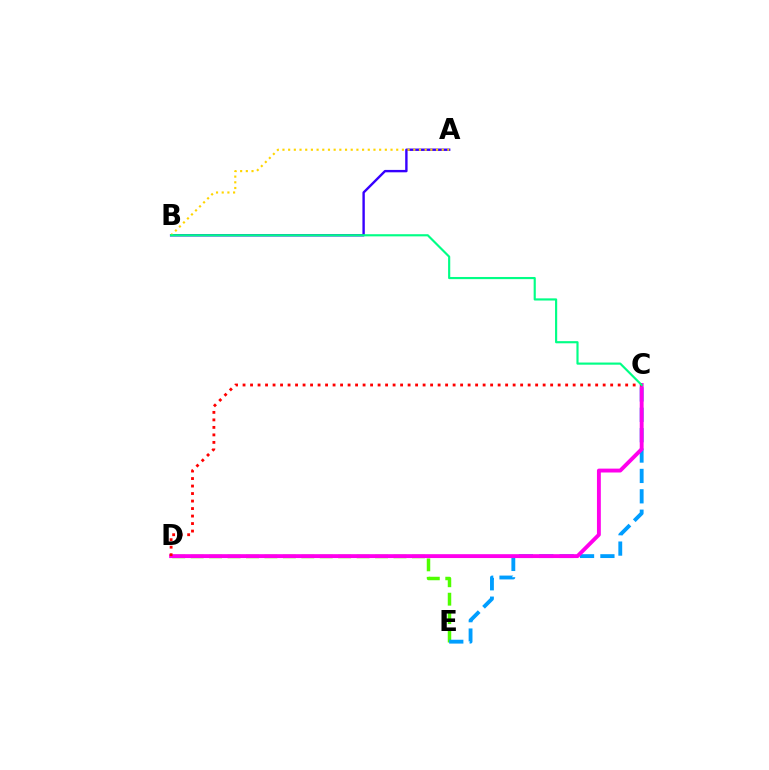{('D', 'E'): [{'color': '#4fff00', 'line_style': 'dashed', 'thickness': 2.5}], ('C', 'E'): [{'color': '#009eff', 'line_style': 'dashed', 'thickness': 2.77}], ('C', 'D'): [{'color': '#ff00ed', 'line_style': 'solid', 'thickness': 2.79}, {'color': '#ff0000', 'line_style': 'dotted', 'thickness': 2.04}], ('A', 'B'): [{'color': '#3700ff', 'line_style': 'solid', 'thickness': 1.73}, {'color': '#ffd500', 'line_style': 'dotted', 'thickness': 1.55}], ('B', 'C'): [{'color': '#00ff86', 'line_style': 'solid', 'thickness': 1.55}]}